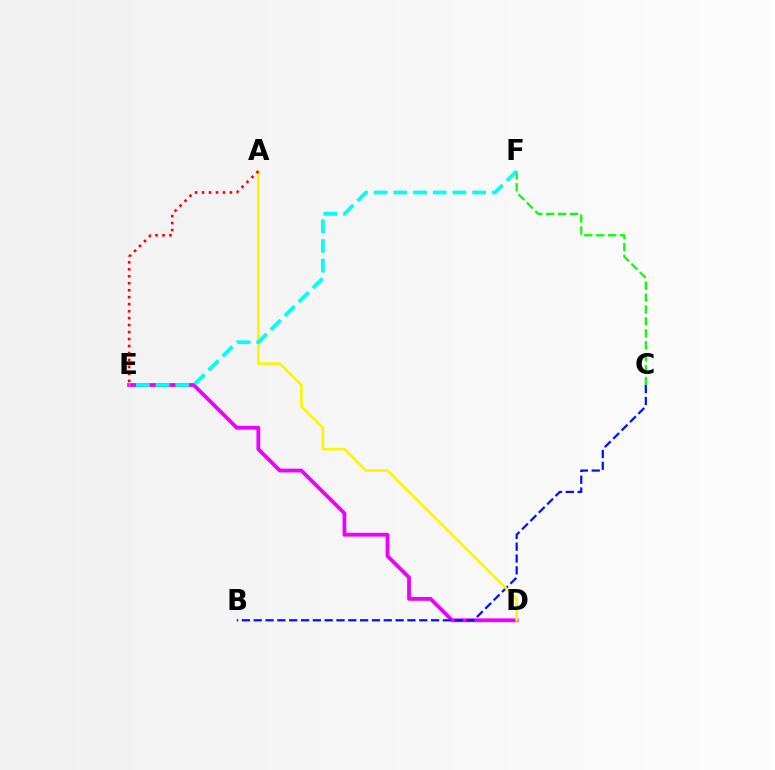{('D', 'E'): [{'color': '#ee00ff', 'line_style': 'solid', 'thickness': 2.74}], ('B', 'C'): [{'color': '#0010ff', 'line_style': 'dashed', 'thickness': 1.61}], ('A', 'D'): [{'color': '#fcf500', 'line_style': 'solid', 'thickness': 1.86}], ('C', 'F'): [{'color': '#08ff00', 'line_style': 'dashed', 'thickness': 1.62}], ('A', 'E'): [{'color': '#ff0000', 'line_style': 'dotted', 'thickness': 1.9}], ('E', 'F'): [{'color': '#00fff6', 'line_style': 'dashed', 'thickness': 2.68}]}